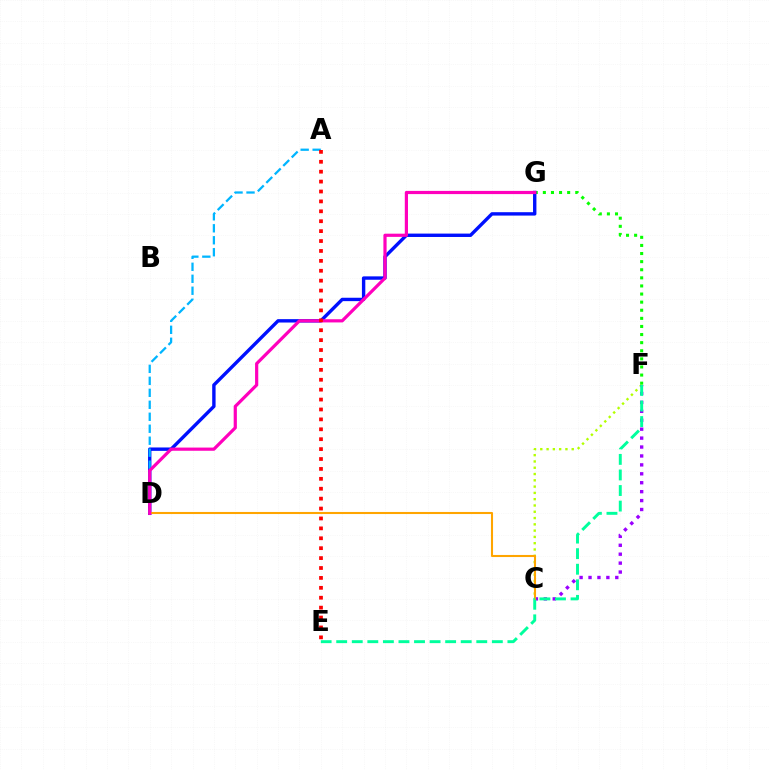{('C', 'F'): [{'color': '#b3ff00', 'line_style': 'dotted', 'thickness': 1.71}, {'color': '#9b00ff', 'line_style': 'dotted', 'thickness': 2.43}], ('F', 'G'): [{'color': '#08ff00', 'line_style': 'dotted', 'thickness': 2.2}], ('D', 'G'): [{'color': '#0010ff', 'line_style': 'solid', 'thickness': 2.44}, {'color': '#ff00bd', 'line_style': 'solid', 'thickness': 2.3}], ('A', 'D'): [{'color': '#00b5ff', 'line_style': 'dashed', 'thickness': 1.63}], ('C', 'D'): [{'color': '#ffa500', 'line_style': 'solid', 'thickness': 1.5}], ('E', 'F'): [{'color': '#00ff9d', 'line_style': 'dashed', 'thickness': 2.11}], ('A', 'E'): [{'color': '#ff0000', 'line_style': 'dotted', 'thickness': 2.69}]}